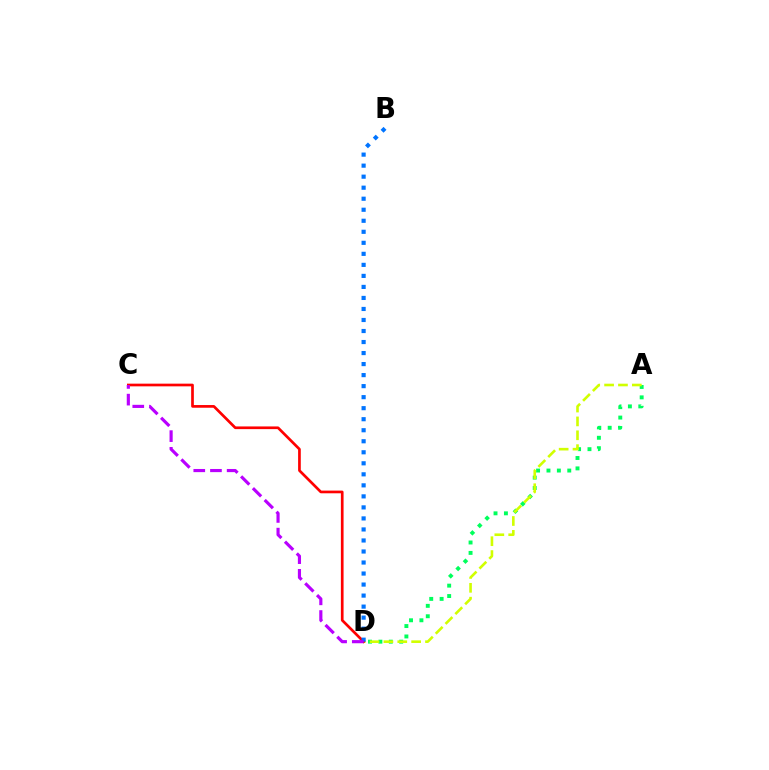{('A', 'D'): [{'color': '#00ff5c', 'line_style': 'dotted', 'thickness': 2.83}, {'color': '#d1ff00', 'line_style': 'dashed', 'thickness': 1.88}], ('C', 'D'): [{'color': '#ff0000', 'line_style': 'solid', 'thickness': 1.94}, {'color': '#b900ff', 'line_style': 'dashed', 'thickness': 2.27}], ('B', 'D'): [{'color': '#0074ff', 'line_style': 'dotted', 'thickness': 3.0}]}